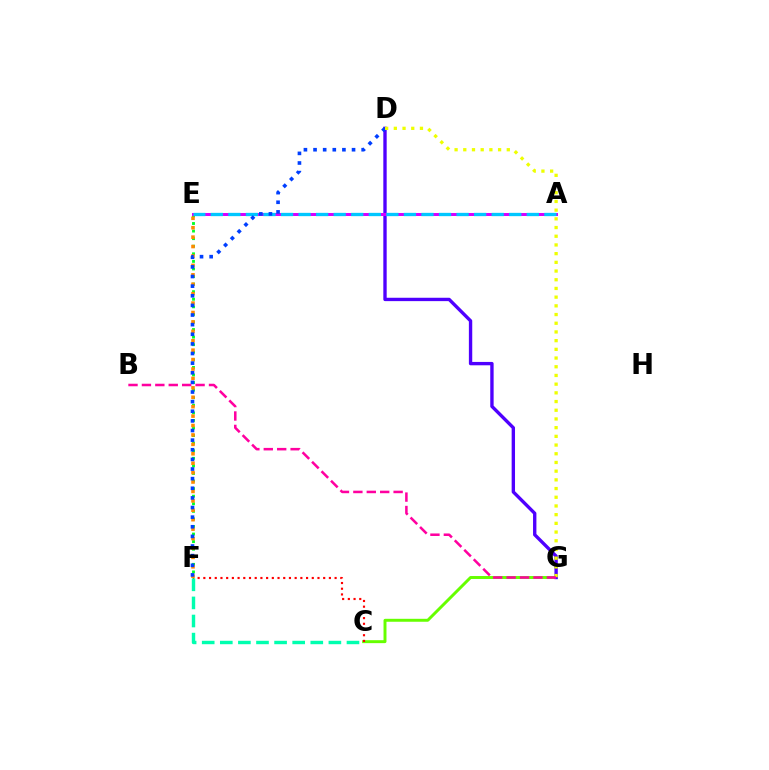{('C', 'G'): [{'color': '#66ff00', 'line_style': 'solid', 'thickness': 2.12}], ('D', 'G'): [{'color': '#4f00ff', 'line_style': 'solid', 'thickness': 2.42}, {'color': '#eeff00', 'line_style': 'dotted', 'thickness': 2.36}], ('E', 'F'): [{'color': '#00ff27', 'line_style': 'dotted', 'thickness': 2.06}, {'color': '#ff8800', 'line_style': 'dotted', 'thickness': 2.56}], ('C', 'F'): [{'color': '#ff0000', 'line_style': 'dotted', 'thickness': 1.55}, {'color': '#00ffaf', 'line_style': 'dashed', 'thickness': 2.46}], ('A', 'E'): [{'color': '#d600ff', 'line_style': 'solid', 'thickness': 2.15}, {'color': '#00c7ff', 'line_style': 'dashed', 'thickness': 2.38}], ('D', 'F'): [{'color': '#003fff', 'line_style': 'dotted', 'thickness': 2.62}], ('B', 'G'): [{'color': '#ff00a0', 'line_style': 'dashed', 'thickness': 1.82}]}